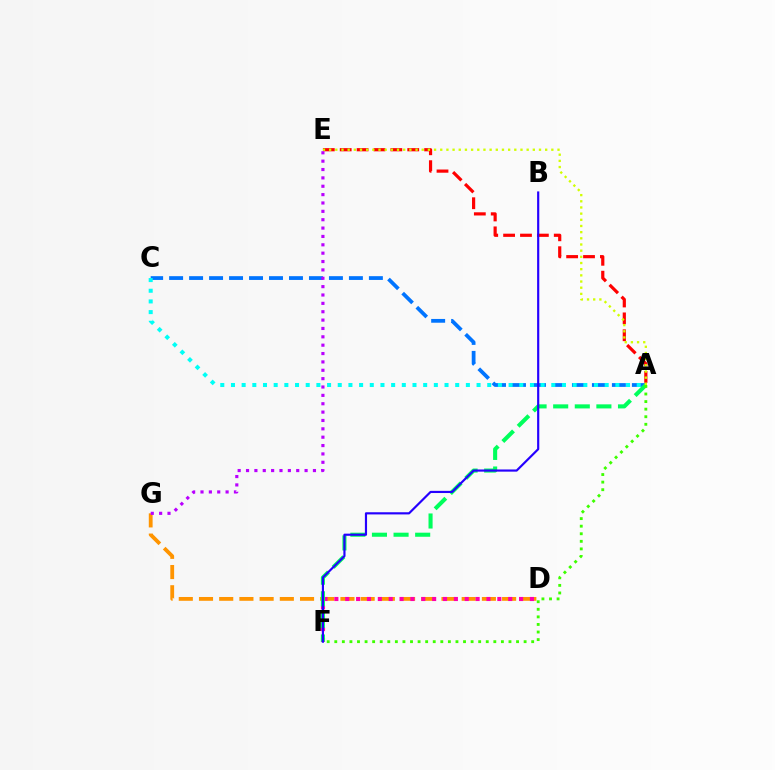{('A', 'E'): [{'color': '#ff0000', 'line_style': 'dashed', 'thickness': 2.29}, {'color': '#d1ff00', 'line_style': 'dotted', 'thickness': 1.68}], ('D', 'G'): [{'color': '#ff9400', 'line_style': 'dashed', 'thickness': 2.75}], ('D', 'F'): [{'color': '#ff00ac', 'line_style': 'dotted', 'thickness': 2.95}], ('A', 'C'): [{'color': '#0074ff', 'line_style': 'dashed', 'thickness': 2.71}, {'color': '#00fff6', 'line_style': 'dotted', 'thickness': 2.9}], ('A', 'F'): [{'color': '#00ff5c', 'line_style': 'dashed', 'thickness': 2.94}, {'color': '#3dff00', 'line_style': 'dotted', 'thickness': 2.06}], ('B', 'F'): [{'color': '#2500ff', 'line_style': 'solid', 'thickness': 1.56}], ('E', 'G'): [{'color': '#b900ff', 'line_style': 'dotted', 'thickness': 2.27}]}